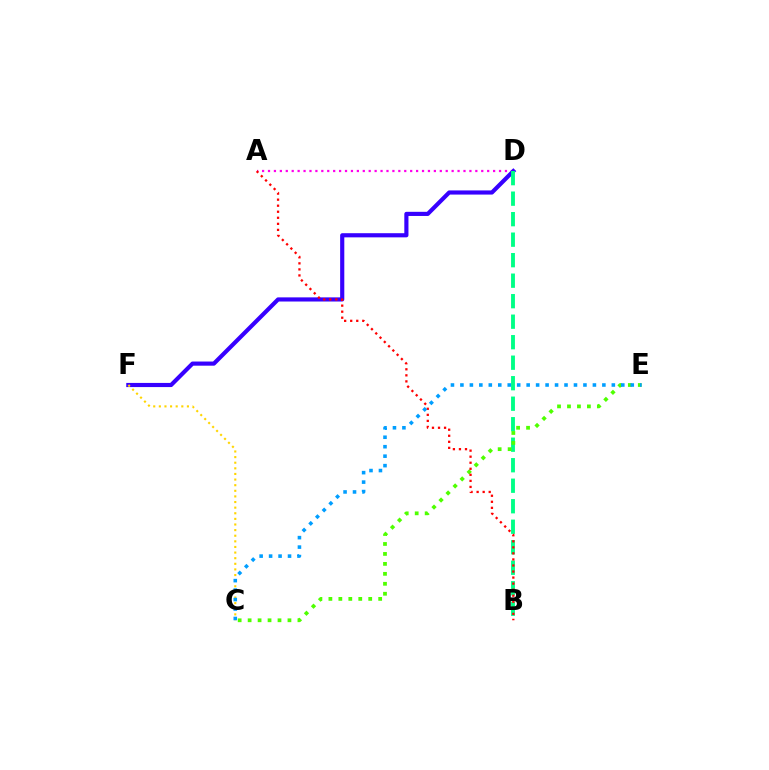{('A', 'D'): [{'color': '#ff00ed', 'line_style': 'dotted', 'thickness': 1.61}], ('D', 'F'): [{'color': '#3700ff', 'line_style': 'solid', 'thickness': 2.99}], ('C', 'F'): [{'color': '#ffd500', 'line_style': 'dotted', 'thickness': 1.53}], ('B', 'D'): [{'color': '#00ff86', 'line_style': 'dashed', 'thickness': 2.79}], ('C', 'E'): [{'color': '#4fff00', 'line_style': 'dotted', 'thickness': 2.71}, {'color': '#009eff', 'line_style': 'dotted', 'thickness': 2.57}], ('A', 'B'): [{'color': '#ff0000', 'line_style': 'dotted', 'thickness': 1.64}]}